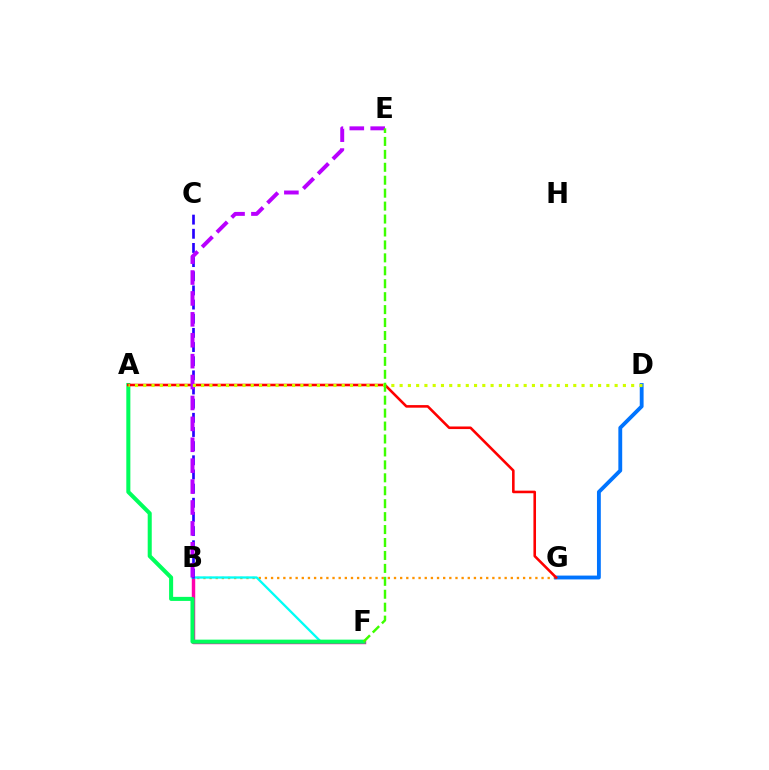{('B', 'G'): [{'color': '#ff9400', 'line_style': 'dotted', 'thickness': 1.67}], ('B', 'F'): [{'color': '#ff00ac', 'line_style': 'solid', 'thickness': 2.48}, {'color': '#00fff6', 'line_style': 'solid', 'thickness': 1.66}], ('B', 'C'): [{'color': '#2500ff', 'line_style': 'dashed', 'thickness': 1.92}], ('D', 'G'): [{'color': '#0074ff', 'line_style': 'solid', 'thickness': 2.77}], ('A', 'F'): [{'color': '#00ff5c', 'line_style': 'solid', 'thickness': 2.91}], ('A', 'G'): [{'color': '#ff0000', 'line_style': 'solid', 'thickness': 1.86}], ('B', 'E'): [{'color': '#b900ff', 'line_style': 'dashed', 'thickness': 2.84}], ('A', 'D'): [{'color': '#d1ff00', 'line_style': 'dotted', 'thickness': 2.25}], ('E', 'F'): [{'color': '#3dff00', 'line_style': 'dashed', 'thickness': 1.76}]}